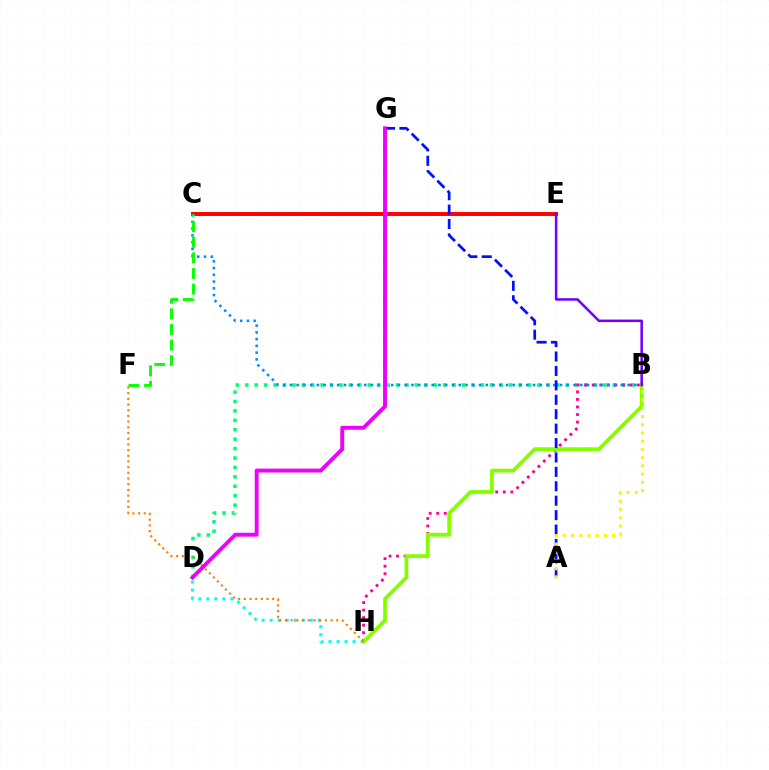{('C', 'E'): [{'color': '#ff0000', 'line_style': 'solid', 'thickness': 2.83}], ('D', 'H'): [{'color': '#00fff6', 'line_style': 'dotted', 'thickness': 2.18}], ('B', 'D'): [{'color': '#00ff74', 'line_style': 'dotted', 'thickness': 2.56}], ('B', 'H'): [{'color': '#ff0094', 'line_style': 'dotted', 'thickness': 2.05}, {'color': '#84ff00', 'line_style': 'solid', 'thickness': 2.71}], ('B', 'C'): [{'color': '#008cff', 'line_style': 'dotted', 'thickness': 1.84}], ('F', 'H'): [{'color': '#ff7c00', 'line_style': 'dotted', 'thickness': 1.55}], ('B', 'E'): [{'color': '#7200ff', 'line_style': 'solid', 'thickness': 1.83}], ('A', 'G'): [{'color': '#0010ff', 'line_style': 'dashed', 'thickness': 1.96}], ('C', 'F'): [{'color': '#08ff00', 'line_style': 'dashed', 'thickness': 2.12}], ('A', 'B'): [{'color': '#fcf500', 'line_style': 'dotted', 'thickness': 2.23}], ('D', 'G'): [{'color': '#ee00ff', 'line_style': 'solid', 'thickness': 2.81}]}